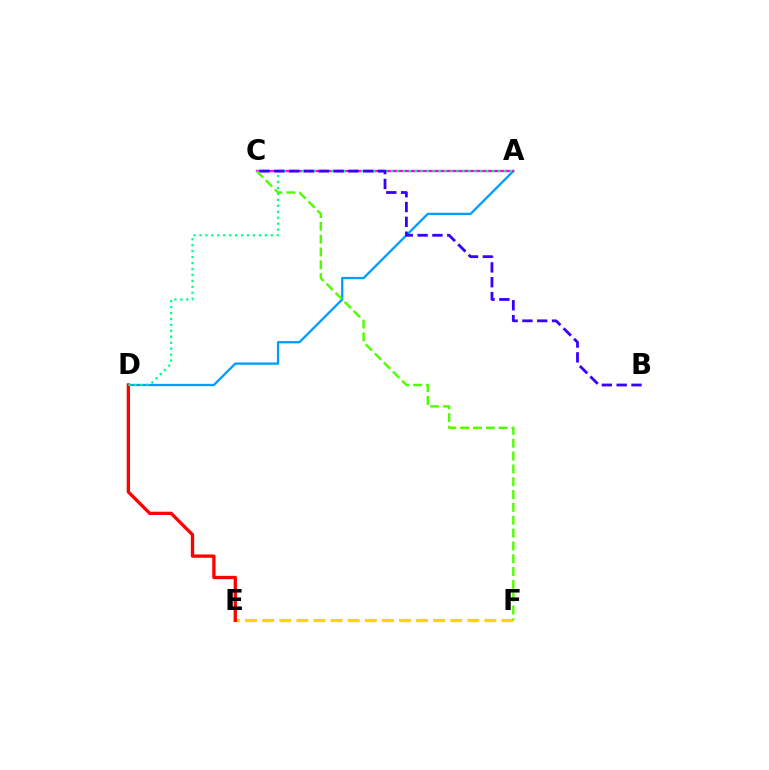{('A', 'D'): [{'color': '#009eff', 'line_style': 'solid', 'thickness': 1.66}, {'color': '#00ff86', 'line_style': 'dotted', 'thickness': 1.62}], ('E', 'F'): [{'color': '#ffd500', 'line_style': 'dashed', 'thickness': 2.32}], ('D', 'E'): [{'color': '#ff0000', 'line_style': 'solid', 'thickness': 2.38}], ('A', 'C'): [{'color': '#ff00ed', 'line_style': 'solid', 'thickness': 1.66}], ('B', 'C'): [{'color': '#3700ff', 'line_style': 'dashed', 'thickness': 2.01}], ('C', 'F'): [{'color': '#4fff00', 'line_style': 'dashed', 'thickness': 1.74}]}